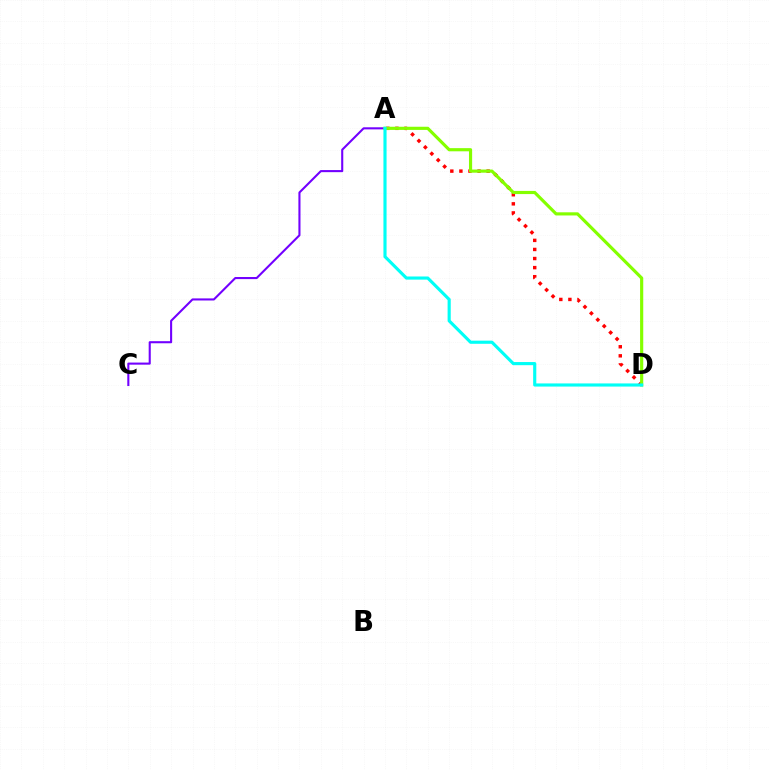{('A', 'D'): [{'color': '#ff0000', 'line_style': 'dotted', 'thickness': 2.47}, {'color': '#84ff00', 'line_style': 'solid', 'thickness': 2.27}, {'color': '#00fff6', 'line_style': 'solid', 'thickness': 2.26}], ('A', 'C'): [{'color': '#7200ff', 'line_style': 'solid', 'thickness': 1.51}]}